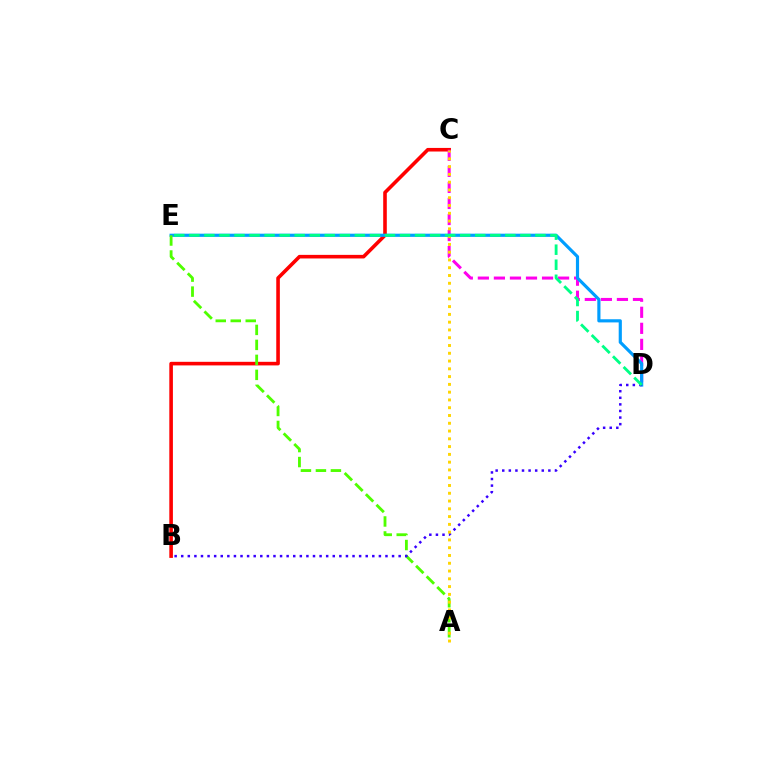{('B', 'C'): [{'color': '#ff0000', 'line_style': 'solid', 'thickness': 2.59}], ('C', 'D'): [{'color': '#ff00ed', 'line_style': 'dashed', 'thickness': 2.18}], ('D', 'E'): [{'color': '#009eff', 'line_style': 'solid', 'thickness': 2.28}, {'color': '#00ff86', 'line_style': 'dashed', 'thickness': 2.04}], ('A', 'E'): [{'color': '#4fff00', 'line_style': 'dashed', 'thickness': 2.04}], ('B', 'D'): [{'color': '#3700ff', 'line_style': 'dotted', 'thickness': 1.79}], ('A', 'C'): [{'color': '#ffd500', 'line_style': 'dotted', 'thickness': 2.11}]}